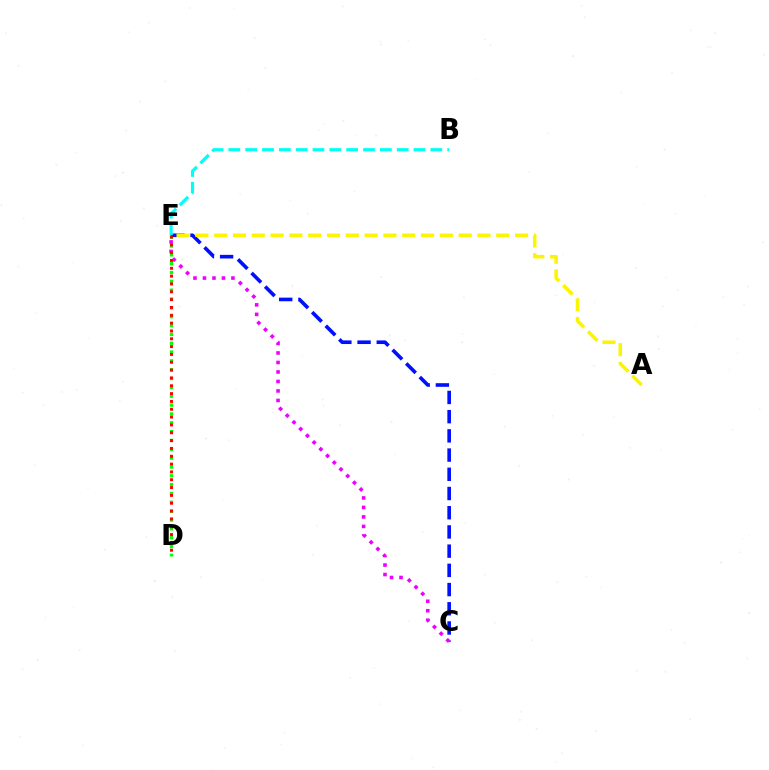{('D', 'E'): [{'color': '#08ff00', 'line_style': 'dotted', 'thickness': 2.4}, {'color': '#ff0000', 'line_style': 'dotted', 'thickness': 2.13}], ('C', 'E'): [{'color': '#0010ff', 'line_style': 'dashed', 'thickness': 2.61}, {'color': '#ee00ff', 'line_style': 'dotted', 'thickness': 2.58}], ('B', 'E'): [{'color': '#00fff6', 'line_style': 'dashed', 'thickness': 2.29}], ('A', 'E'): [{'color': '#fcf500', 'line_style': 'dashed', 'thickness': 2.55}]}